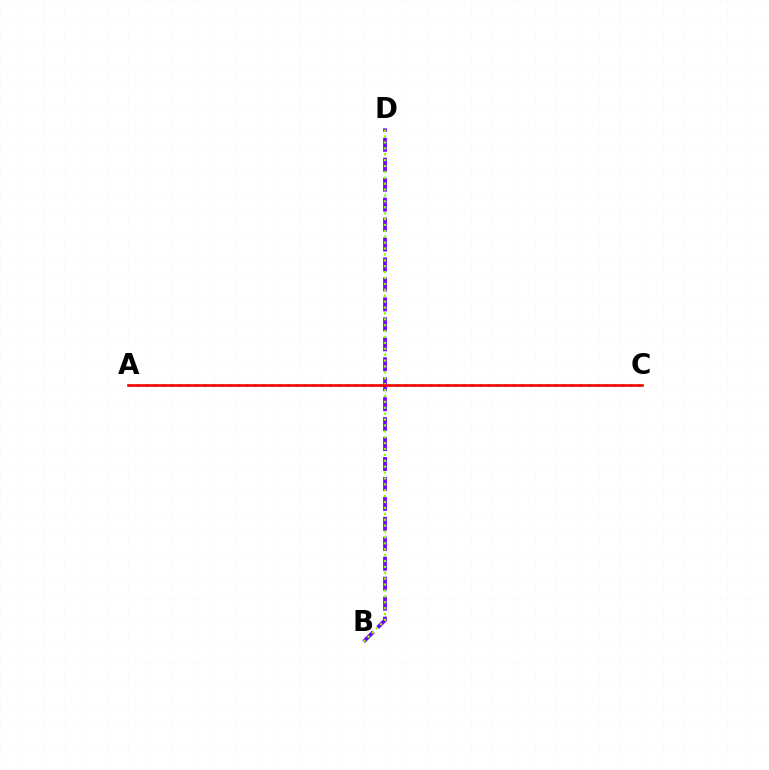{('A', 'C'): [{'color': '#00fff6', 'line_style': 'dotted', 'thickness': 2.27}, {'color': '#ff0000', 'line_style': 'solid', 'thickness': 1.9}], ('B', 'D'): [{'color': '#7200ff', 'line_style': 'dashed', 'thickness': 2.71}, {'color': '#84ff00', 'line_style': 'dotted', 'thickness': 1.6}]}